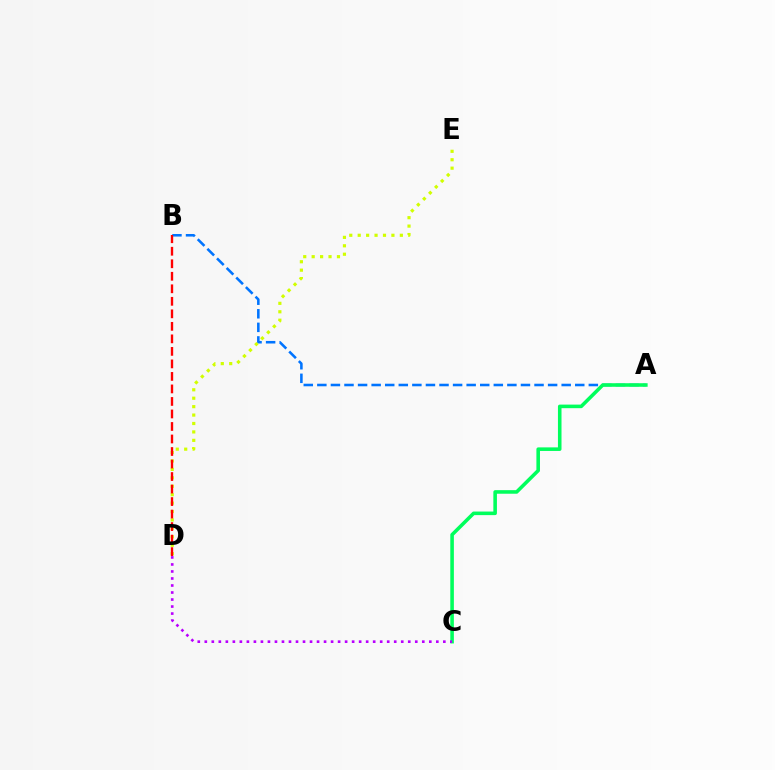{('A', 'B'): [{'color': '#0074ff', 'line_style': 'dashed', 'thickness': 1.84}], ('A', 'C'): [{'color': '#00ff5c', 'line_style': 'solid', 'thickness': 2.57}], ('C', 'D'): [{'color': '#b900ff', 'line_style': 'dotted', 'thickness': 1.91}], ('D', 'E'): [{'color': '#d1ff00', 'line_style': 'dotted', 'thickness': 2.29}], ('B', 'D'): [{'color': '#ff0000', 'line_style': 'dashed', 'thickness': 1.7}]}